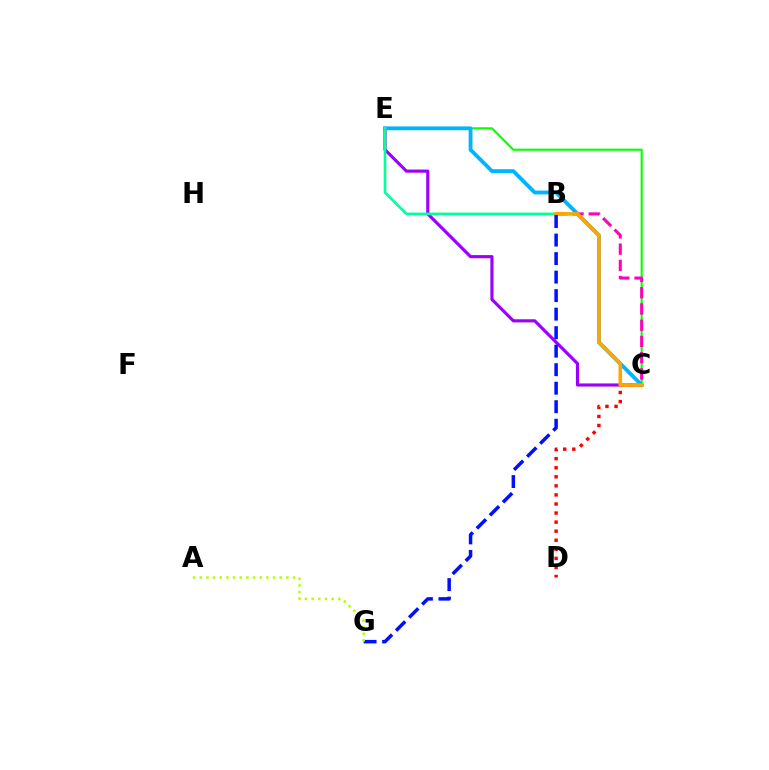{('C', 'E'): [{'color': '#9b00ff', 'line_style': 'solid', 'thickness': 2.26}, {'color': '#08ff00', 'line_style': 'solid', 'thickness': 1.51}, {'color': '#00b5ff', 'line_style': 'solid', 'thickness': 2.76}], ('C', 'D'): [{'color': '#ff0000', 'line_style': 'dotted', 'thickness': 2.46}], ('B', 'C'): [{'color': '#ff00bd', 'line_style': 'dashed', 'thickness': 2.21}, {'color': '#ffa500', 'line_style': 'solid', 'thickness': 2.6}], ('B', 'E'): [{'color': '#00ff9d', 'line_style': 'solid', 'thickness': 1.9}], ('B', 'G'): [{'color': '#0010ff', 'line_style': 'dashed', 'thickness': 2.52}], ('A', 'G'): [{'color': '#b3ff00', 'line_style': 'dotted', 'thickness': 1.81}]}